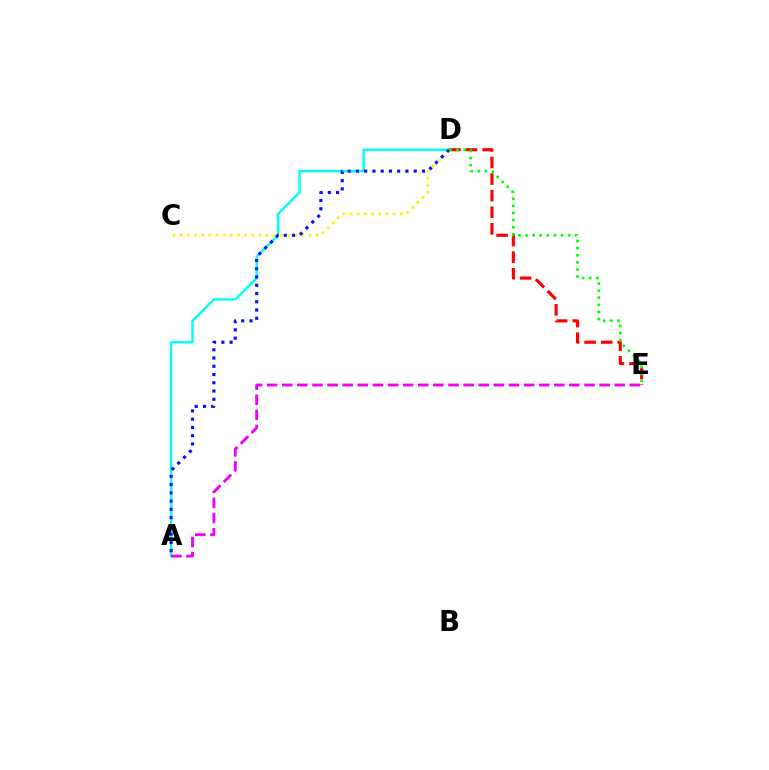{('A', 'D'): [{'color': '#00fff6', 'line_style': 'solid', 'thickness': 1.73}, {'color': '#0010ff', 'line_style': 'dotted', 'thickness': 2.24}], ('C', 'D'): [{'color': '#fcf500', 'line_style': 'dotted', 'thickness': 1.94}], ('D', 'E'): [{'color': '#ff0000', 'line_style': 'dashed', 'thickness': 2.25}, {'color': '#08ff00', 'line_style': 'dotted', 'thickness': 1.93}], ('A', 'E'): [{'color': '#ee00ff', 'line_style': 'dashed', 'thickness': 2.05}]}